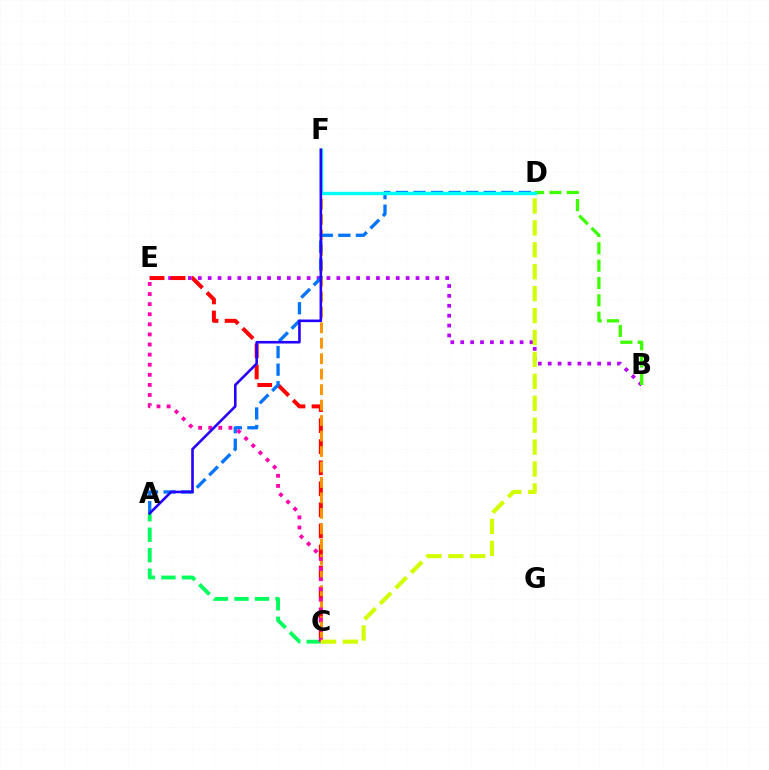{('B', 'E'): [{'color': '#b900ff', 'line_style': 'dotted', 'thickness': 2.69}], ('A', 'C'): [{'color': '#00ff5c', 'line_style': 'dashed', 'thickness': 2.78}], ('C', 'E'): [{'color': '#ff0000', 'line_style': 'dashed', 'thickness': 2.86}, {'color': '#ff00ac', 'line_style': 'dotted', 'thickness': 2.74}], ('B', 'D'): [{'color': '#3dff00', 'line_style': 'dashed', 'thickness': 2.36}], ('C', 'F'): [{'color': '#ff9400', 'line_style': 'dashed', 'thickness': 2.1}], ('A', 'D'): [{'color': '#0074ff', 'line_style': 'dashed', 'thickness': 2.39}], ('D', 'F'): [{'color': '#00fff6', 'line_style': 'solid', 'thickness': 2.44}], ('C', 'D'): [{'color': '#d1ff00', 'line_style': 'dashed', 'thickness': 2.98}], ('A', 'F'): [{'color': '#2500ff', 'line_style': 'solid', 'thickness': 1.87}]}